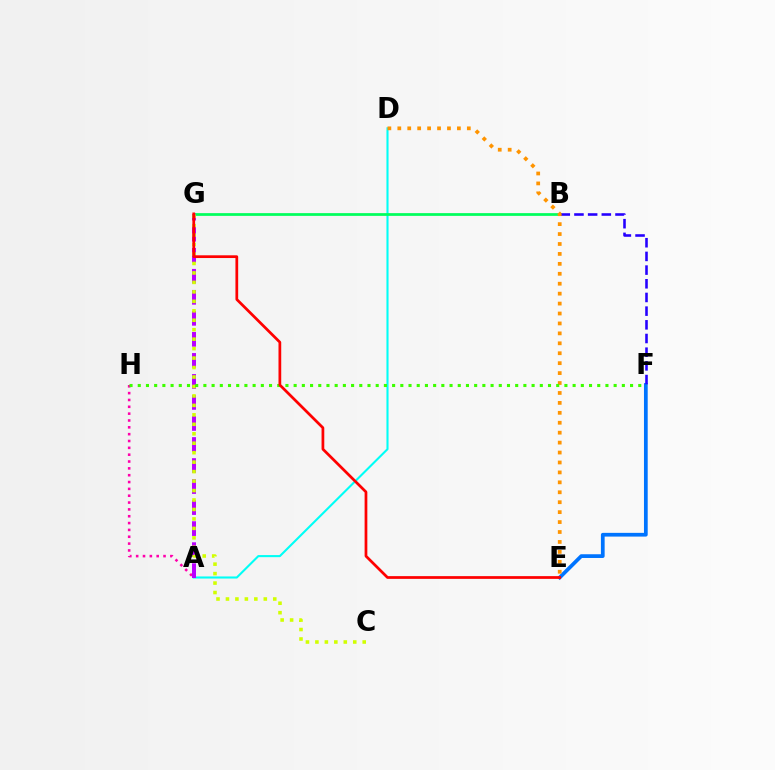{('E', 'F'): [{'color': '#0074ff', 'line_style': 'solid', 'thickness': 2.68}], ('A', 'D'): [{'color': '#00fff6', 'line_style': 'solid', 'thickness': 1.51}], ('B', 'G'): [{'color': '#00ff5c', 'line_style': 'solid', 'thickness': 1.97}], ('A', 'H'): [{'color': '#ff00ac', 'line_style': 'dotted', 'thickness': 1.86}], ('A', 'G'): [{'color': '#b900ff', 'line_style': 'dashed', 'thickness': 2.86}], ('B', 'F'): [{'color': '#2500ff', 'line_style': 'dashed', 'thickness': 1.86}], ('D', 'E'): [{'color': '#ff9400', 'line_style': 'dotted', 'thickness': 2.7}], ('C', 'G'): [{'color': '#d1ff00', 'line_style': 'dotted', 'thickness': 2.57}], ('F', 'H'): [{'color': '#3dff00', 'line_style': 'dotted', 'thickness': 2.23}], ('E', 'G'): [{'color': '#ff0000', 'line_style': 'solid', 'thickness': 1.97}]}